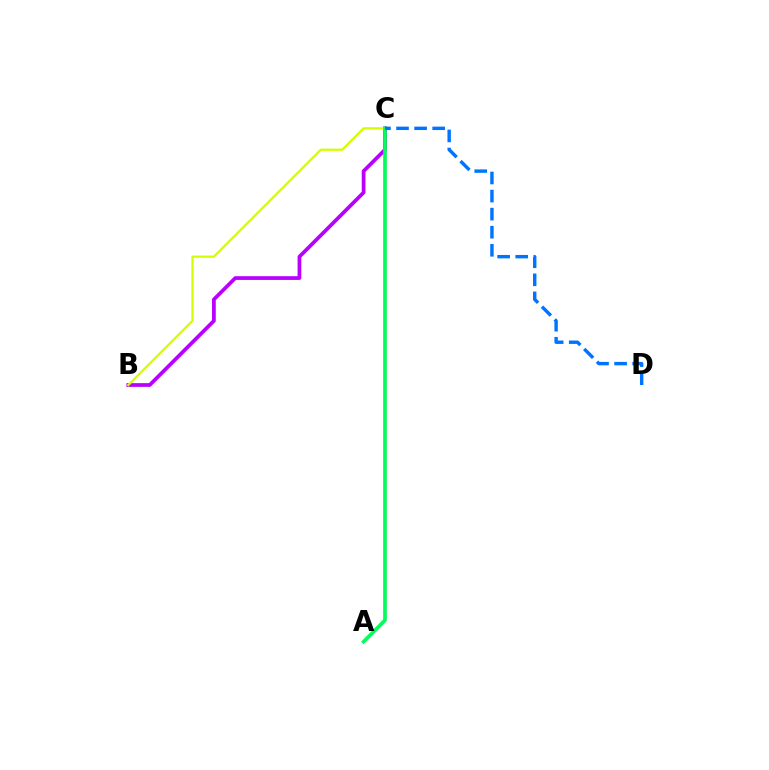{('B', 'C'): [{'color': '#b900ff', 'line_style': 'solid', 'thickness': 2.69}, {'color': '#d1ff00', 'line_style': 'solid', 'thickness': 1.61}], ('A', 'C'): [{'color': '#ff0000', 'line_style': 'solid', 'thickness': 1.73}, {'color': '#00ff5c', 'line_style': 'solid', 'thickness': 2.58}], ('C', 'D'): [{'color': '#0074ff', 'line_style': 'dashed', 'thickness': 2.46}]}